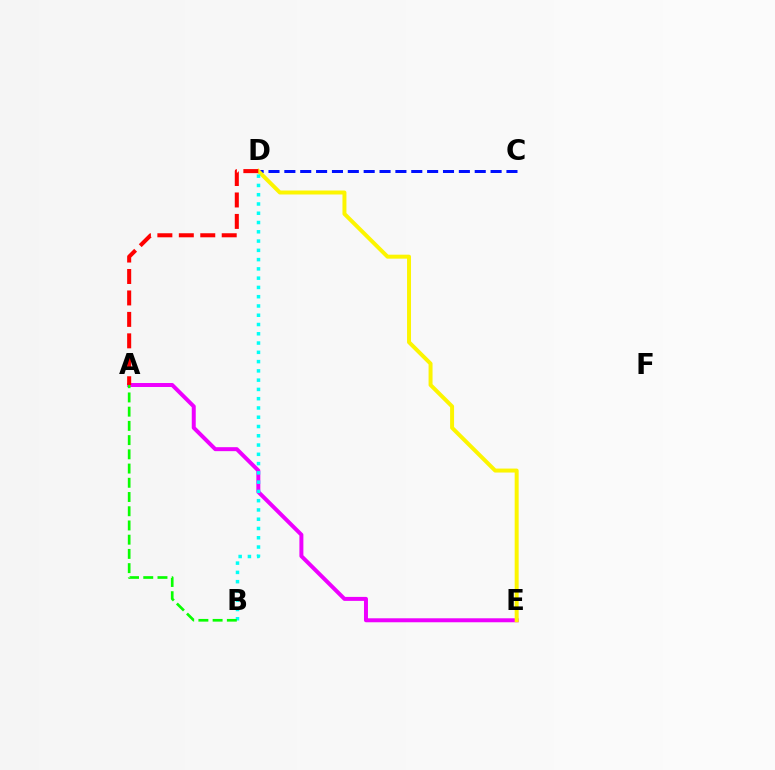{('C', 'D'): [{'color': '#0010ff', 'line_style': 'dashed', 'thickness': 2.16}], ('A', 'E'): [{'color': '#ee00ff', 'line_style': 'solid', 'thickness': 2.86}], ('D', 'E'): [{'color': '#fcf500', 'line_style': 'solid', 'thickness': 2.86}], ('B', 'D'): [{'color': '#00fff6', 'line_style': 'dotted', 'thickness': 2.52}], ('A', 'D'): [{'color': '#ff0000', 'line_style': 'dashed', 'thickness': 2.91}], ('A', 'B'): [{'color': '#08ff00', 'line_style': 'dashed', 'thickness': 1.93}]}